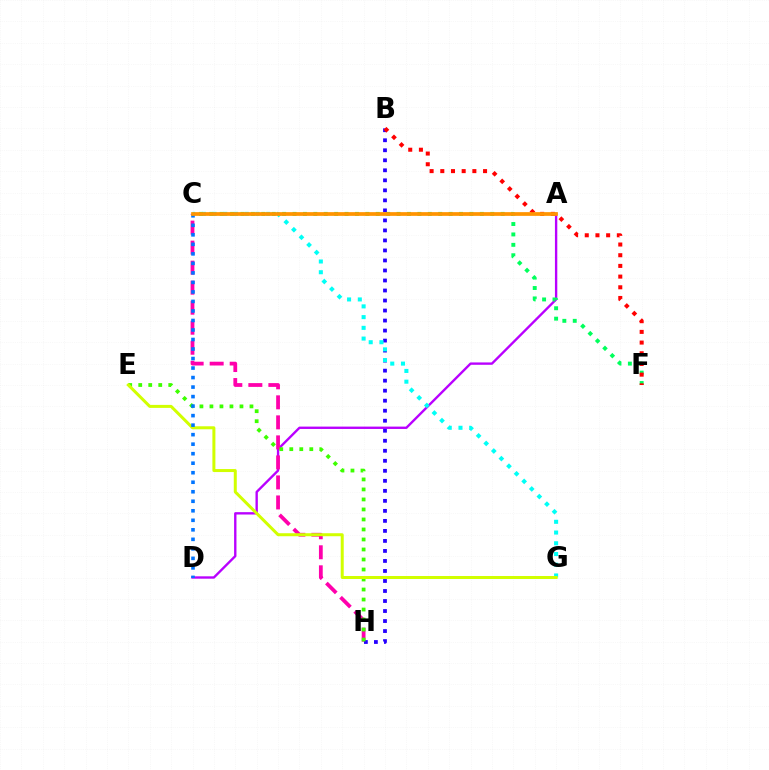{('A', 'D'): [{'color': '#b900ff', 'line_style': 'solid', 'thickness': 1.7}], ('C', 'H'): [{'color': '#ff00ac', 'line_style': 'dashed', 'thickness': 2.72}], ('B', 'H'): [{'color': '#2500ff', 'line_style': 'dotted', 'thickness': 2.72}], ('C', 'G'): [{'color': '#00fff6', 'line_style': 'dotted', 'thickness': 2.92}], ('C', 'F'): [{'color': '#00ff5c', 'line_style': 'dotted', 'thickness': 2.83}], ('E', 'H'): [{'color': '#3dff00', 'line_style': 'dotted', 'thickness': 2.72}], ('E', 'G'): [{'color': '#d1ff00', 'line_style': 'solid', 'thickness': 2.16}], ('C', 'D'): [{'color': '#0074ff', 'line_style': 'dotted', 'thickness': 2.59}], ('B', 'F'): [{'color': '#ff0000', 'line_style': 'dotted', 'thickness': 2.9}], ('A', 'C'): [{'color': '#ff9400', 'line_style': 'solid', 'thickness': 2.68}]}